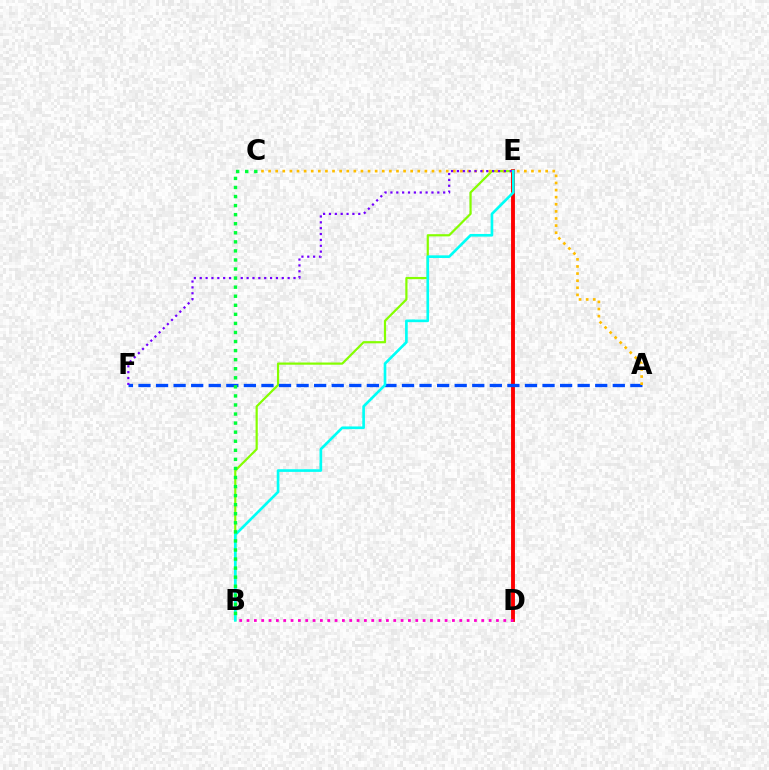{('B', 'E'): [{'color': '#84ff00', 'line_style': 'solid', 'thickness': 1.58}, {'color': '#00fff6', 'line_style': 'solid', 'thickness': 1.91}], ('D', 'E'): [{'color': '#ff0000', 'line_style': 'solid', 'thickness': 2.79}], ('B', 'D'): [{'color': '#ff00cf', 'line_style': 'dotted', 'thickness': 1.99}], ('A', 'F'): [{'color': '#004bff', 'line_style': 'dashed', 'thickness': 2.39}], ('A', 'C'): [{'color': '#ffbd00', 'line_style': 'dotted', 'thickness': 1.93}], ('E', 'F'): [{'color': '#7200ff', 'line_style': 'dotted', 'thickness': 1.59}], ('B', 'C'): [{'color': '#00ff39', 'line_style': 'dotted', 'thickness': 2.46}]}